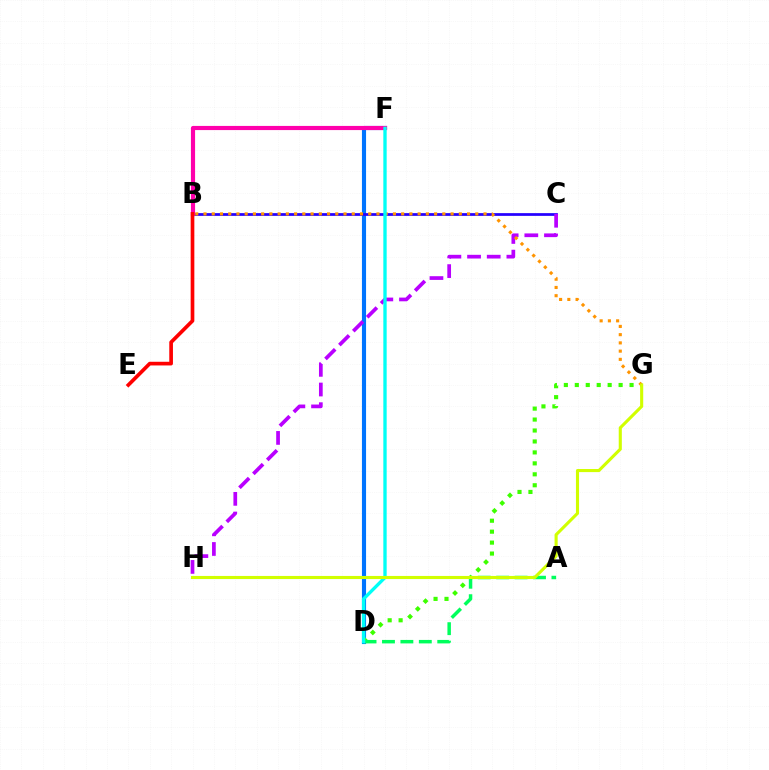{('D', 'F'): [{'color': '#0074ff', 'line_style': 'solid', 'thickness': 2.97}, {'color': '#00fff6', 'line_style': 'solid', 'thickness': 2.41}], ('D', 'G'): [{'color': '#3dff00', 'line_style': 'dotted', 'thickness': 2.98}], ('B', 'C'): [{'color': '#2500ff', 'line_style': 'solid', 'thickness': 1.97}], ('C', 'H'): [{'color': '#b900ff', 'line_style': 'dashed', 'thickness': 2.67}], ('B', 'F'): [{'color': '#ff00ac', 'line_style': 'solid', 'thickness': 2.99}], ('B', 'G'): [{'color': '#ff9400', 'line_style': 'dotted', 'thickness': 2.24}], ('A', 'D'): [{'color': '#00ff5c', 'line_style': 'dashed', 'thickness': 2.5}], ('B', 'E'): [{'color': '#ff0000', 'line_style': 'solid', 'thickness': 2.65}], ('G', 'H'): [{'color': '#d1ff00', 'line_style': 'solid', 'thickness': 2.23}]}